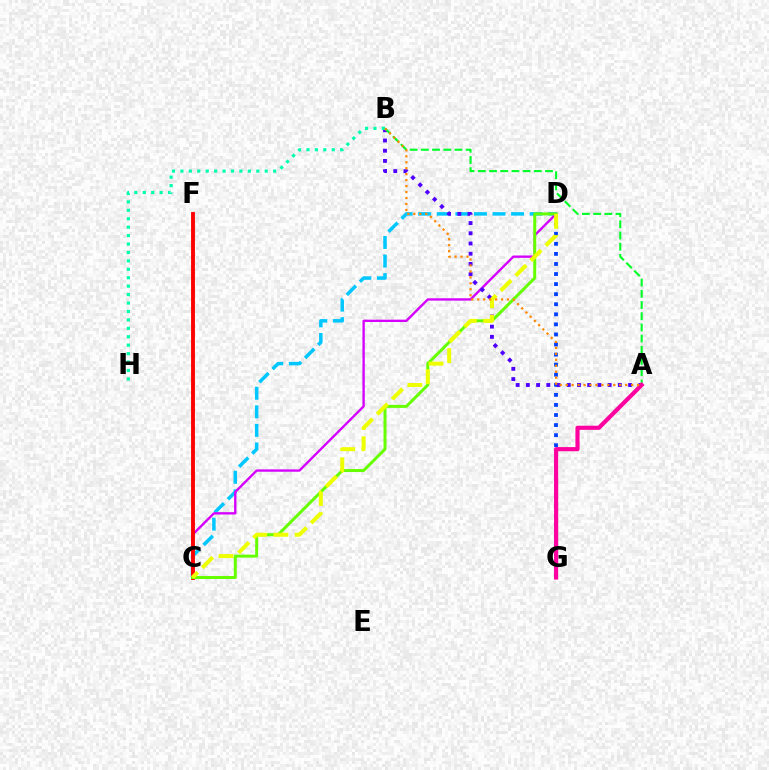{('C', 'D'): [{'color': '#00c7ff', 'line_style': 'dashed', 'thickness': 2.52}, {'color': '#d600ff', 'line_style': 'solid', 'thickness': 1.7}, {'color': '#66ff00', 'line_style': 'solid', 'thickness': 2.14}, {'color': '#eeff00', 'line_style': 'dashed', 'thickness': 2.88}], ('D', 'G'): [{'color': '#003fff', 'line_style': 'dotted', 'thickness': 2.74}], ('A', 'B'): [{'color': '#4f00ff', 'line_style': 'dotted', 'thickness': 2.78}, {'color': '#00ff27', 'line_style': 'dashed', 'thickness': 1.52}, {'color': '#ff8800', 'line_style': 'dotted', 'thickness': 1.62}], ('C', 'F'): [{'color': '#ff0000', 'line_style': 'solid', 'thickness': 2.79}], ('A', 'G'): [{'color': '#ff00a0', 'line_style': 'solid', 'thickness': 2.98}], ('B', 'H'): [{'color': '#00ffaf', 'line_style': 'dotted', 'thickness': 2.29}]}